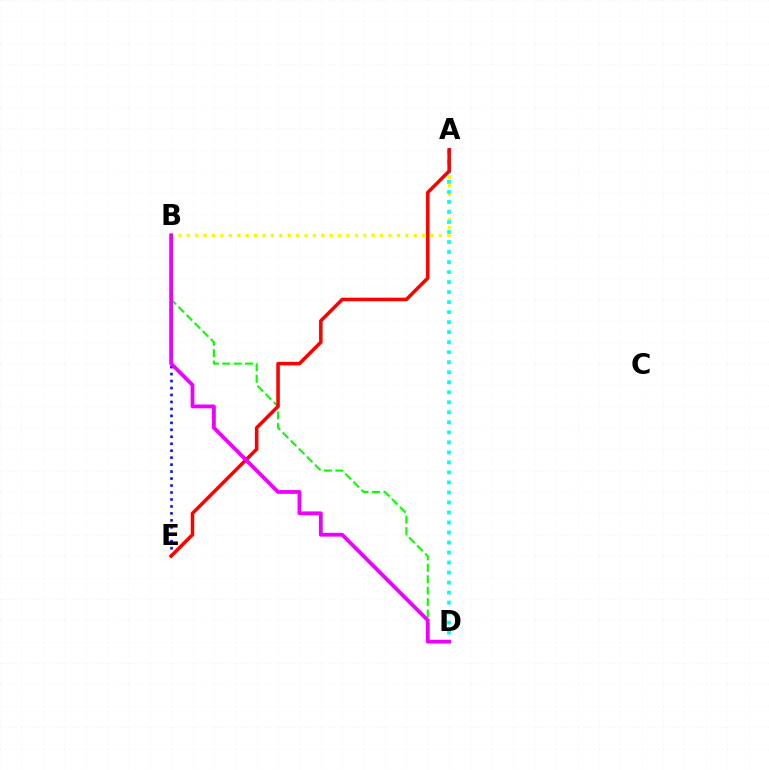{('A', 'B'): [{'color': '#fcf500', 'line_style': 'dotted', 'thickness': 2.28}], ('A', 'D'): [{'color': '#00fff6', 'line_style': 'dotted', 'thickness': 2.72}], ('B', 'D'): [{'color': '#08ff00', 'line_style': 'dashed', 'thickness': 1.55}, {'color': '#ee00ff', 'line_style': 'solid', 'thickness': 2.74}], ('B', 'E'): [{'color': '#0010ff', 'line_style': 'dotted', 'thickness': 1.89}], ('A', 'E'): [{'color': '#ff0000', 'line_style': 'solid', 'thickness': 2.55}]}